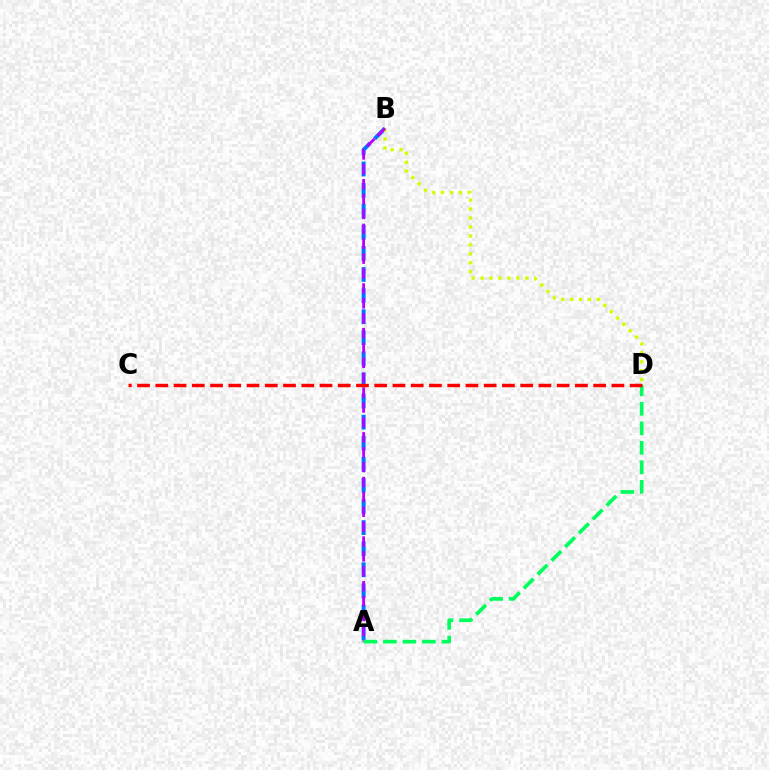{('A', 'B'): [{'color': '#0074ff', 'line_style': 'dashed', 'thickness': 2.87}, {'color': '#b900ff', 'line_style': 'dashed', 'thickness': 2.02}], ('B', 'D'): [{'color': '#d1ff00', 'line_style': 'dotted', 'thickness': 2.43}], ('A', 'D'): [{'color': '#00ff5c', 'line_style': 'dashed', 'thickness': 2.65}], ('C', 'D'): [{'color': '#ff0000', 'line_style': 'dashed', 'thickness': 2.48}]}